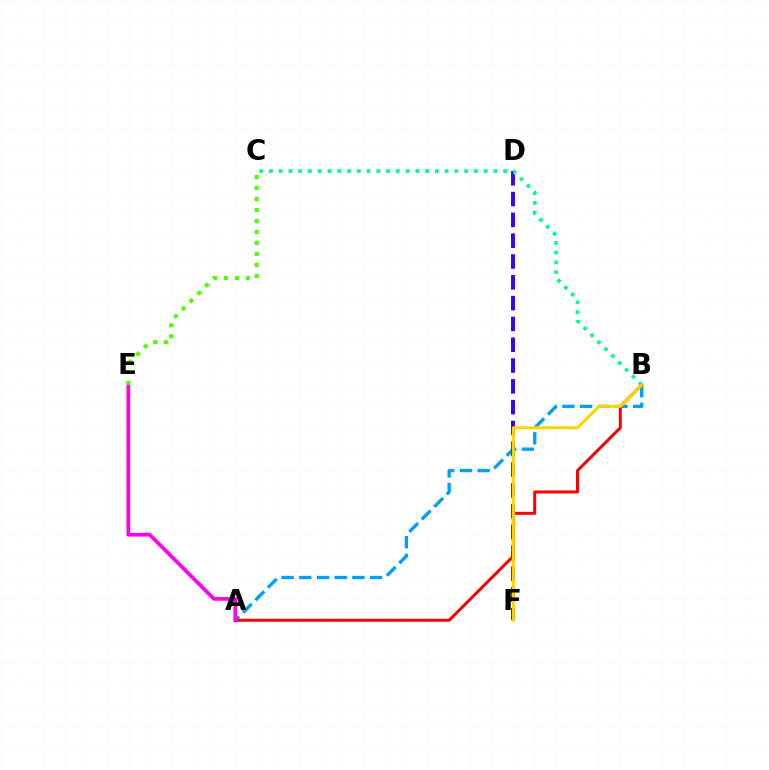{('A', 'B'): [{'color': '#009eff', 'line_style': 'dashed', 'thickness': 2.4}, {'color': '#ff0000', 'line_style': 'solid', 'thickness': 2.16}], ('D', 'F'): [{'color': '#3700ff', 'line_style': 'dashed', 'thickness': 2.83}], ('B', 'C'): [{'color': '#00ff86', 'line_style': 'dotted', 'thickness': 2.65}], ('B', 'F'): [{'color': '#ffd500', 'line_style': 'solid', 'thickness': 2.17}], ('A', 'E'): [{'color': '#ff00ed', 'line_style': 'solid', 'thickness': 2.68}], ('C', 'E'): [{'color': '#4fff00', 'line_style': 'dotted', 'thickness': 2.98}]}